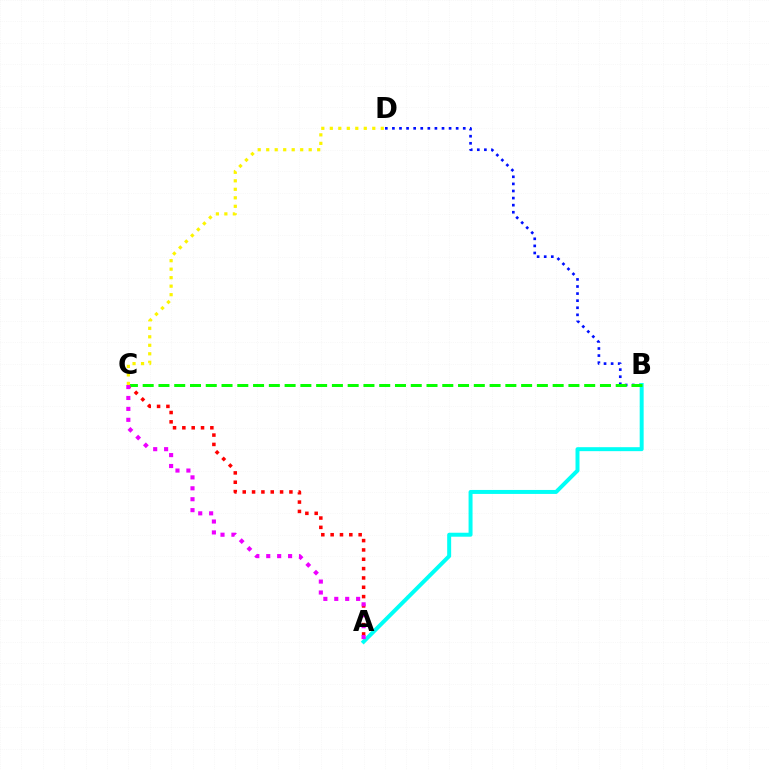{('B', 'D'): [{'color': '#0010ff', 'line_style': 'dotted', 'thickness': 1.93}], ('A', 'C'): [{'color': '#ff0000', 'line_style': 'dotted', 'thickness': 2.54}, {'color': '#ee00ff', 'line_style': 'dotted', 'thickness': 2.97}], ('A', 'B'): [{'color': '#00fff6', 'line_style': 'solid', 'thickness': 2.86}], ('B', 'C'): [{'color': '#08ff00', 'line_style': 'dashed', 'thickness': 2.14}], ('C', 'D'): [{'color': '#fcf500', 'line_style': 'dotted', 'thickness': 2.31}]}